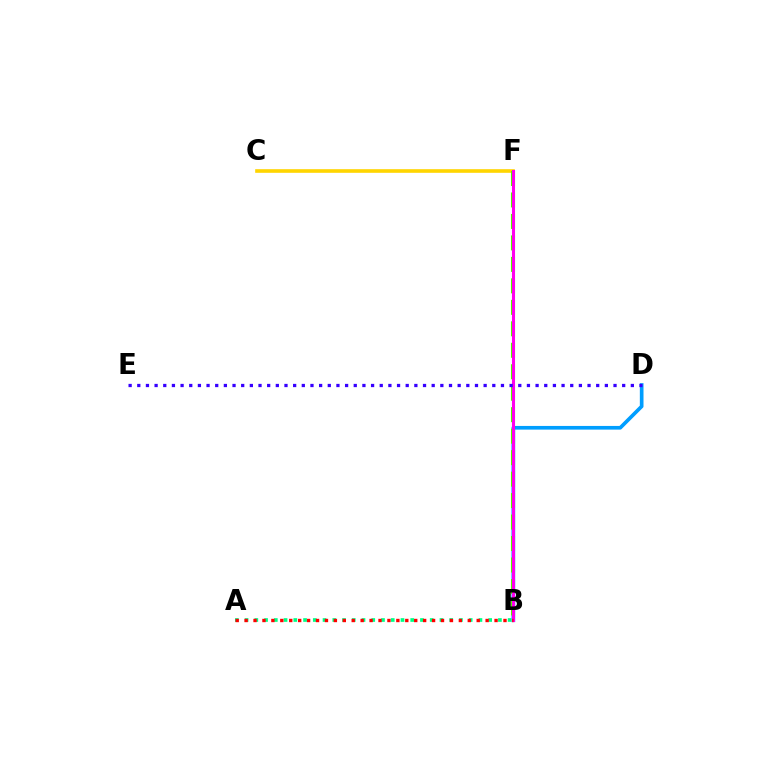{('B', 'D'): [{'color': '#009eff', 'line_style': 'solid', 'thickness': 2.64}], ('A', 'B'): [{'color': '#00ff86', 'line_style': 'dotted', 'thickness': 2.65}, {'color': '#ff0000', 'line_style': 'dotted', 'thickness': 2.43}], ('C', 'F'): [{'color': '#ffd500', 'line_style': 'solid', 'thickness': 2.61}], ('B', 'F'): [{'color': '#4fff00', 'line_style': 'dashed', 'thickness': 2.92}, {'color': '#ff00ed', 'line_style': 'solid', 'thickness': 2.2}], ('D', 'E'): [{'color': '#3700ff', 'line_style': 'dotted', 'thickness': 2.35}]}